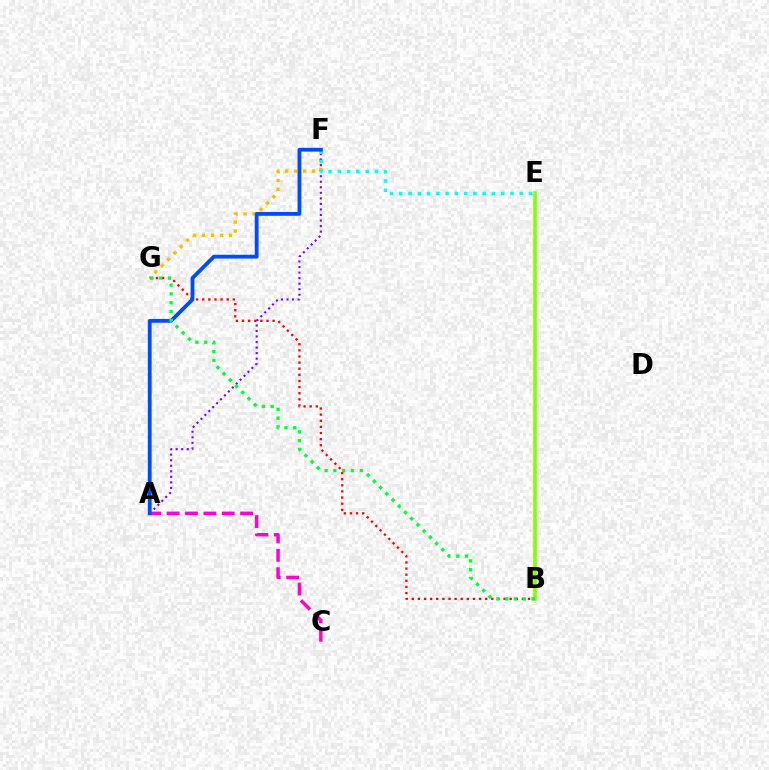{('F', 'G'): [{'color': '#ffbd00', 'line_style': 'dotted', 'thickness': 2.44}], ('B', 'E'): [{'color': '#84ff00', 'line_style': 'solid', 'thickness': 2.57}], ('A', 'F'): [{'color': '#7200ff', 'line_style': 'dotted', 'thickness': 1.5}, {'color': '#004bff', 'line_style': 'solid', 'thickness': 2.75}], ('E', 'F'): [{'color': '#00fff6', 'line_style': 'dotted', 'thickness': 2.52}], ('A', 'C'): [{'color': '#ff00cf', 'line_style': 'dashed', 'thickness': 2.49}], ('B', 'G'): [{'color': '#ff0000', 'line_style': 'dotted', 'thickness': 1.66}, {'color': '#00ff39', 'line_style': 'dotted', 'thickness': 2.39}]}